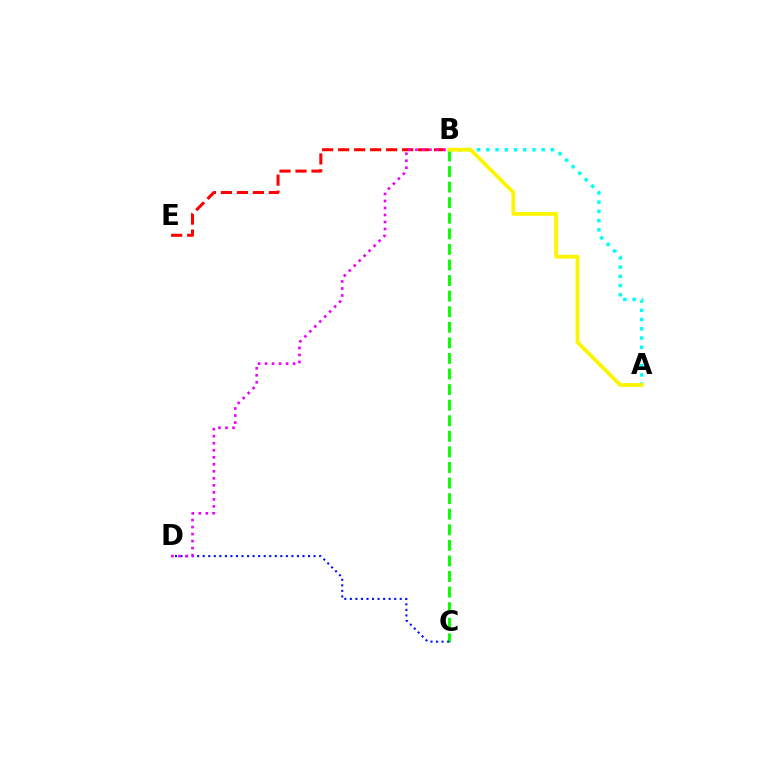{('B', 'C'): [{'color': '#08ff00', 'line_style': 'dashed', 'thickness': 2.12}], ('B', 'E'): [{'color': '#ff0000', 'line_style': 'dashed', 'thickness': 2.17}], ('C', 'D'): [{'color': '#0010ff', 'line_style': 'dotted', 'thickness': 1.51}], ('B', 'D'): [{'color': '#ee00ff', 'line_style': 'dotted', 'thickness': 1.91}], ('A', 'B'): [{'color': '#00fff6', 'line_style': 'dotted', 'thickness': 2.51}, {'color': '#fcf500', 'line_style': 'solid', 'thickness': 2.74}]}